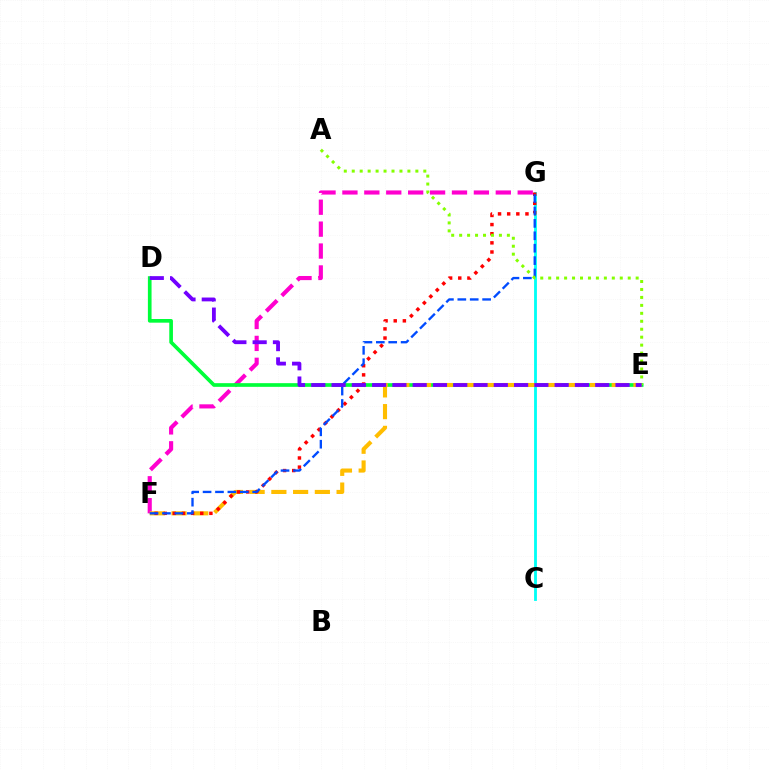{('F', 'G'): [{'color': '#ff00cf', 'line_style': 'dashed', 'thickness': 2.98}, {'color': '#ff0000', 'line_style': 'dotted', 'thickness': 2.48}, {'color': '#004bff', 'line_style': 'dashed', 'thickness': 1.68}], ('C', 'G'): [{'color': '#00fff6', 'line_style': 'solid', 'thickness': 2.03}], ('D', 'E'): [{'color': '#00ff39', 'line_style': 'solid', 'thickness': 2.64}, {'color': '#7200ff', 'line_style': 'dashed', 'thickness': 2.76}], ('E', 'F'): [{'color': '#ffbd00', 'line_style': 'dashed', 'thickness': 2.95}], ('A', 'E'): [{'color': '#84ff00', 'line_style': 'dotted', 'thickness': 2.16}]}